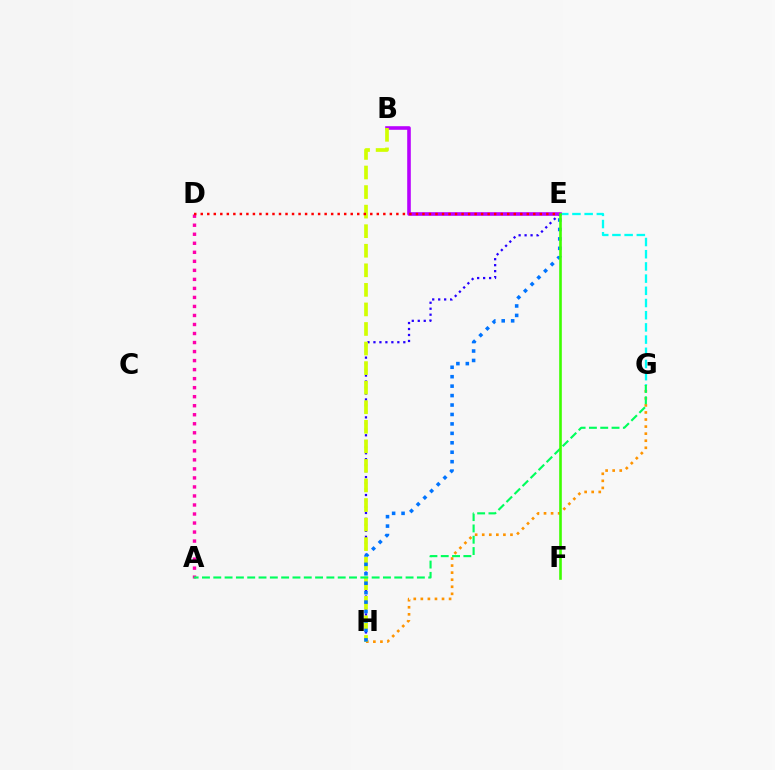{('E', 'H'): [{'color': '#2500ff', 'line_style': 'dotted', 'thickness': 1.62}, {'color': '#0074ff', 'line_style': 'dotted', 'thickness': 2.57}], ('G', 'H'): [{'color': '#ff9400', 'line_style': 'dotted', 'thickness': 1.92}], ('A', 'D'): [{'color': '#ff00ac', 'line_style': 'dotted', 'thickness': 2.45}], ('E', 'G'): [{'color': '#00fff6', 'line_style': 'dashed', 'thickness': 1.66}], ('B', 'E'): [{'color': '#b900ff', 'line_style': 'solid', 'thickness': 2.59}], ('B', 'H'): [{'color': '#d1ff00', 'line_style': 'dashed', 'thickness': 2.66}], ('D', 'E'): [{'color': '#ff0000', 'line_style': 'dotted', 'thickness': 1.77}], ('A', 'G'): [{'color': '#00ff5c', 'line_style': 'dashed', 'thickness': 1.54}], ('E', 'F'): [{'color': '#3dff00', 'line_style': 'solid', 'thickness': 1.88}]}